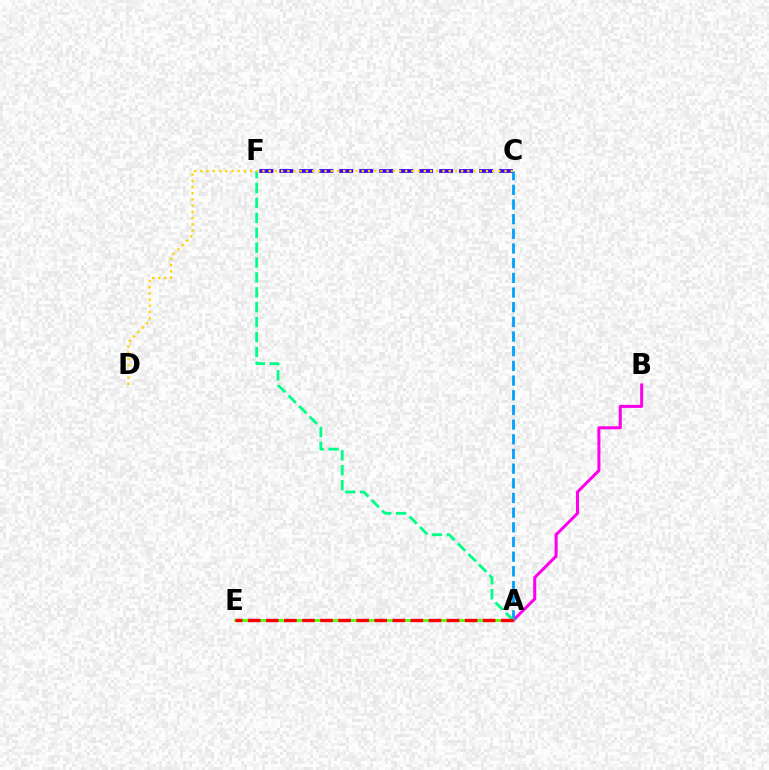{('A', 'E'): [{'color': '#4fff00', 'line_style': 'solid', 'thickness': 1.95}, {'color': '#ff0000', 'line_style': 'dashed', 'thickness': 2.45}], ('A', 'B'): [{'color': '#ff00ed', 'line_style': 'solid', 'thickness': 2.18}], ('A', 'C'): [{'color': '#009eff', 'line_style': 'dashed', 'thickness': 1.99}], ('A', 'F'): [{'color': '#00ff86', 'line_style': 'dashed', 'thickness': 2.02}], ('C', 'F'): [{'color': '#3700ff', 'line_style': 'dashed', 'thickness': 2.71}], ('C', 'D'): [{'color': '#ffd500', 'line_style': 'dotted', 'thickness': 1.69}]}